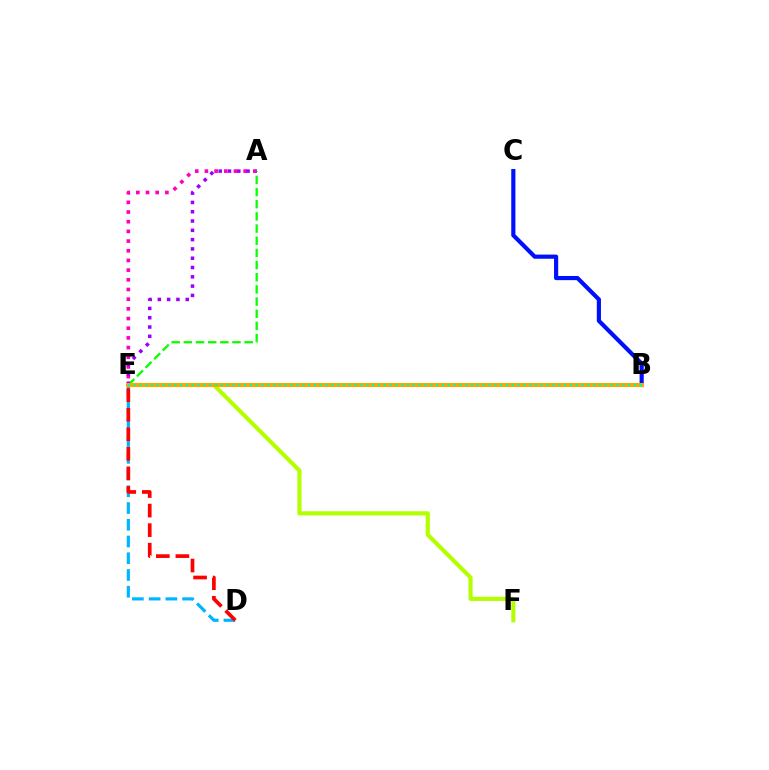{('D', 'E'): [{'color': '#00b5ff', 'line_style': 'dashed', 'thickness': 2.27}, {'color': '#ff0000', 'line_style': 'dashed', 'thickness': 2.65}], ('A', 'E'): [{'color': '#ff00bd', 'line_style': 'dotted', 'thickness': 2.63}, {'color': '#08ff00', 'line_style': 'dashed', 'thickness': 1.65}, {'color': '#9b00ff', 'line_style': 'dotted', 'thickness': 2.53}], ('E', 'F'): [{'color': '#b3ff00', 'line_style': 'solid', 'thickness': 2.96}], ('B', 'C'): [{'color': '#0010ff', 'line_style': 'solid', 'thickness': 3.0}], ('B', 'E'): [{'color': '#ffa500', 'line_style': 'solid', 'thickness': 2.91}, {'color': '#00ff9d', 'line_style': 'dotted', 'thickness': 1.58}]}